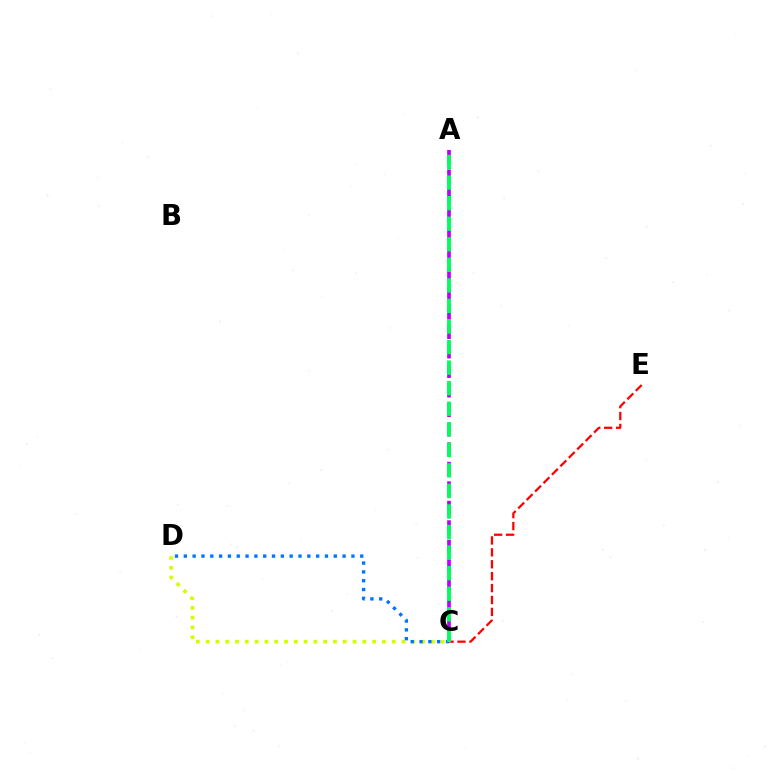{('A', 'C'): [{'color': '#b900ff', 'line_style': 'dashed', 'thickness': 2.65}, {'color': '#00ff5c', 'line_style': 'dashed', 'thickness': 2.79}], ('C', 'E'): [{'color': '#ff0000', 'line_style': 'dashed', 'thickness': 1.62}], ('C', 'D'): [{'color': '#d1ff00', 'line_style': 'dotted', 'thickness': 2.66}, {'color': '#0074ff', 'line_style': 'dotted', 'thickness': 2.4}]}